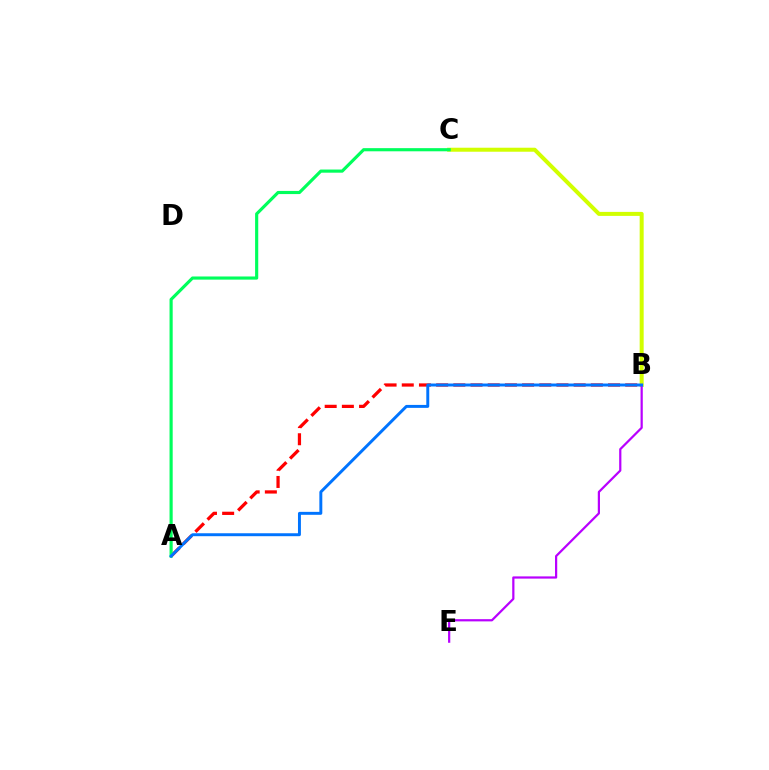{('A', 'B'): [{'color': '#ff0000', 'line_style': 'dashed', 'thickness': 2.34}, {'color': '#0074ff', 'line_style': 'solid', 'thickness': 2.12}], ('B', 'C'): [{'color': '#d1ff00', 'line_style': 'solid', 'thickness': 2.89}], ('A', 'C'): [{'color': '#00ff5c', 'line_style': 'solid', 'thickness': 2.27}], ('B', 'E'): [{'color': '#b900ff', 'line_style': 'solid', 'thickness': 1.6}]}